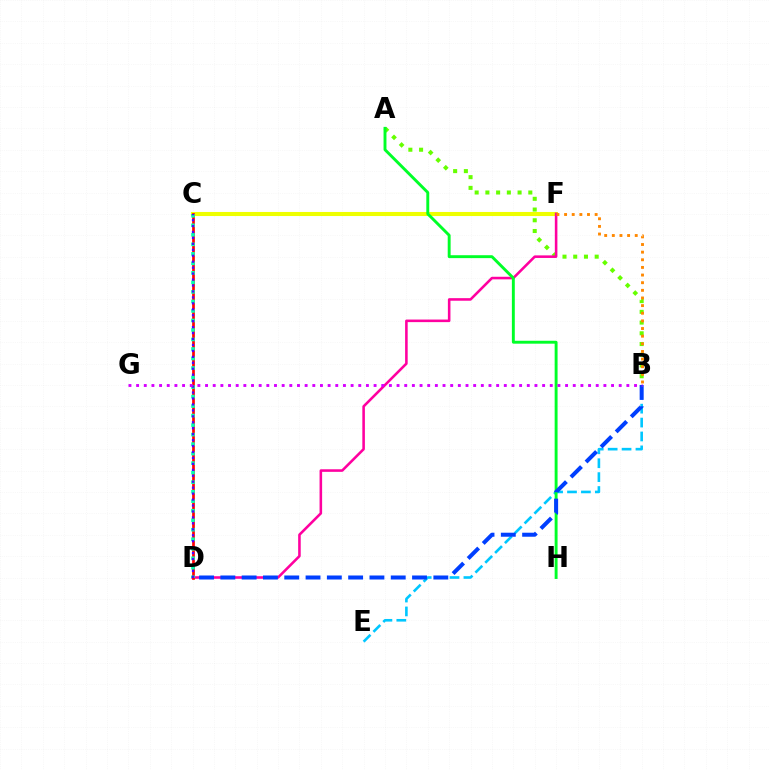{('C', 'F'): [{'color': '#eeff00', 'line_style': 'solid', 'thickness': 2.93}], ('A', 'B'): [{'color': '#66ff00', 'line_style': 'dotted', 'thickness': 2.92}], ('B', 'E'): [{'color': '#00c7ff', 'line_style': 'dashed', 'thickness': 1.89}], ('D', 'F'): [{'color': '#ff00a0', 'line_style': 'solid', 'thickness': 1.85}], ('C', 'D'): [{'color': '#ff0000', 'line_style': 'solid', 'thickness': 1.94}, {'color': '#00ffaf', 'line_style': 'dotted', 'thickness': 2.58}, {'color': '#4f00ff', 'line_style': 'dotted', 'thickness': 1.62}], ('A', 'H'): [{'color': '#00ff27', 'line_style': 'solid', 'thickness': 2.1}], ('B', 'F'): [{'color': '#ff8800', 'line_style': 'dotted', 'thickness': 2.08}], ('B', 'D'): [{'color': '#003fff', 'line_style': 'dashed', 'thickness': 2.89}], ('B', 'G'): [{'color': '#d600ff', 'line_style': 'dotted', 'thickness': 2.08}]}